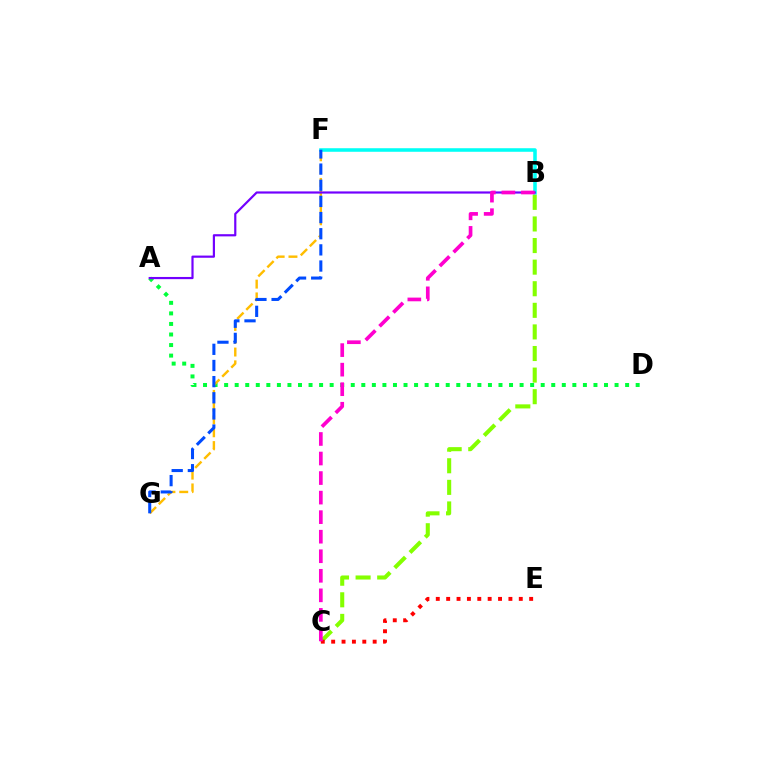{('B', 'F'): [{'color': '#00fff6', 'line_style': 'solid', 'thickness': 2.56}], ('A', 'D'): [{'color': '#00ff39', 'line_style': 'dotted', 'thickness': 2.87}], ('B', 'C'): [{'color': '#84ff00', 'line_style': 'dashed', 'thickness': 2.93}, {'color': '#ff00cf', 'line_style': 'dashed', 'thickness': 2.66}], ('C', 'E'): [{'color': '#ff0000', 'line_style': 'dotted', 'thickness': 2.82}], ('F', 'G'): [{'color': '#ffbd00', 'line_style': 'dashed', 'thickness': 1.74}, {'color': '#004bff', 'line_style': 'dashed', 'thickness': 2.19}], ('A', 'B'): [{'color': '#7200ff', 'line_style': 'solid', 'thickness': 1.57}]}